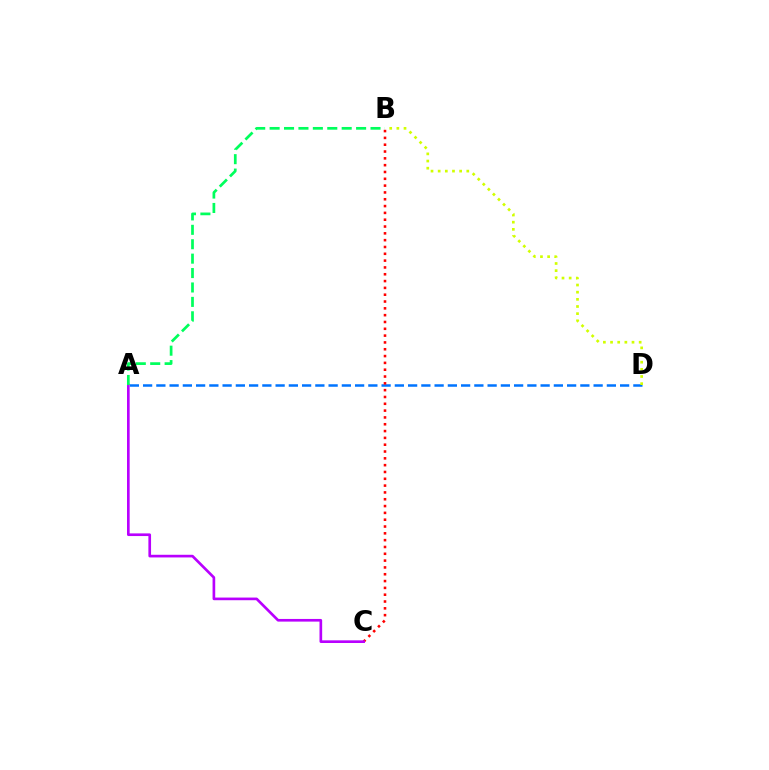{('A', 'D'): [{'color': '#0074ff', 'line_style': 'dashed', 'thickness': 1.8}], ('B', 'C'): [{'color': '#ff0000', 'line_style': 'dotted', 'thickness': 1.85}], ('B', 'D'): [{'color': '#d1ff00', 'line_style': 'dotted', 'thickness': 1.94}], ('A', 'C'): [{'color': '#b900ff', 'line_style': 'solid', 'thickness': 1.92}], ('A', 'B'): [{'color': '#00ff5c', 'line_style': 'dashed', 'thickness': 1.96}]}